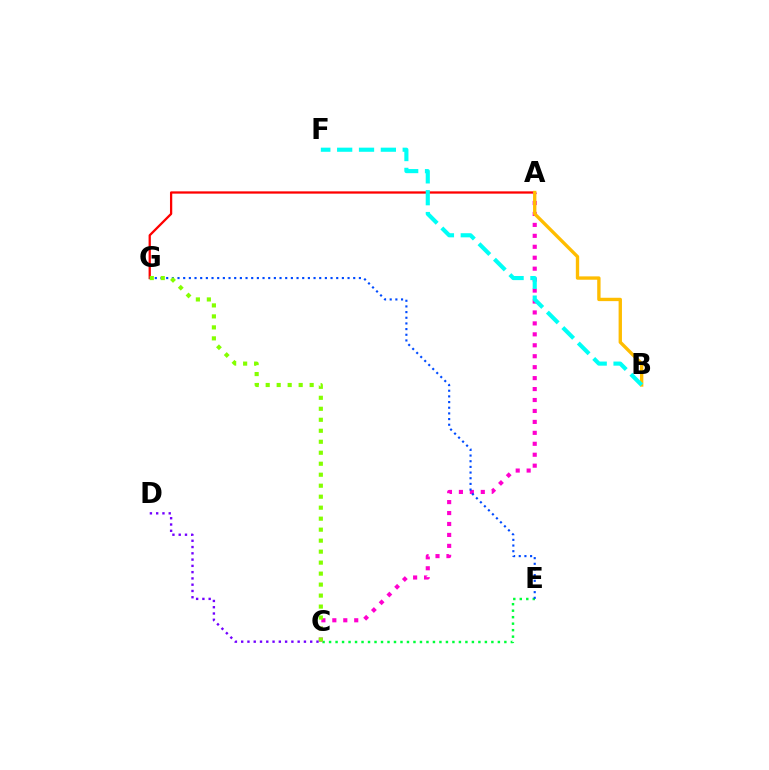{('A', 'G'): [{'color': '#ff0000', 'line_style': 'solid', 'thickness': 1.64}], ('C', 'E'): [{'color': '#00ff39', 'line_style': 'dotted', 'thickness': 1.76}], ('A', 'C'): [{'color': '#ff00cf', 'line_style': 'dotted', 'thickness': 2.97}], ('A', 'B'): [{'color': '#ffbd00', 'line_style': 'solid', 'thickness': 2.41}], ('E', 'G'): [{'color': '#004bff', 'line_style': 'dotted', 'thickness': 1.54}], ('B', 'F'): [{'color': '#00fff6', 'line_style': 'dashed', 'thickness': 2.97}], ('C', 'G'): [{'color': '#84ff00', 'line_style': 'dotted', 'thickness': 2.99}], ('C', 'D'): [{'color': '#7200ff', 'line_style': 'dotted', 'thickness': 1.7}]}